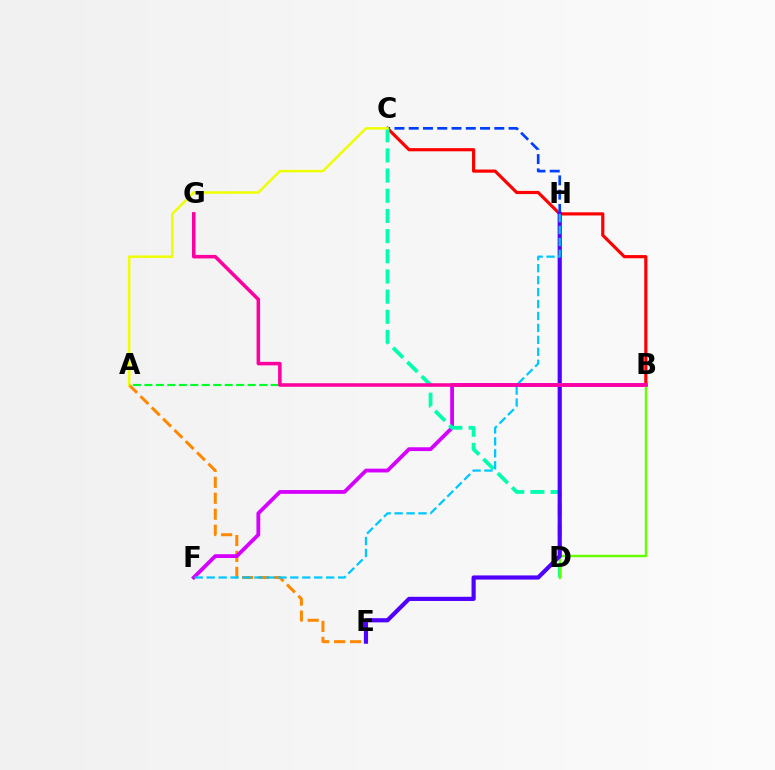{('B', 'C'): [{'color': '#ff0000', 'line_style': 'solid', 'thickness': 2.29}], ('C', 'H'): [{'color': '#003fff', 'line_style': 'dashed', 'thickness': 1.94}], ('A', 'E'): [{'color': '#ff8800', 'line_style': 'dashed', 'thickness': 2.17}], ('B', 'F'): [{'color': '#d600ff', 'line_style': 'solid', 'thickness': 2.74}], ('C', 'D'): [{'color': '#00ffaf', 'line_style': 'dashed', 'thickness': 2.74}], ('B', 'D'): [{'color': '#66ff00', 'line_style': 'solid', 'thickness': 1.74}], ('A', 'C'): [{'color': '#eeff00', 'line_style': 'solid', 'thickness': 1.79}], ('E', 'H'): [{'color': '#4f00ff', 'line_style': 'solid', 'thickness': 3.0}], ('A', 'B'): [{'color': '#00ff27', 'line_style': 'dashed', 'thickness': 1.56}], ('F', 'H'): [{'color': '#00c7ff', 'line_style': 'dashed', 'thickness': 1.62}], ('B', 'G'): [{'color': '#ff00a0', 'line_style': 'solid', 'thickness': 2.54}]}